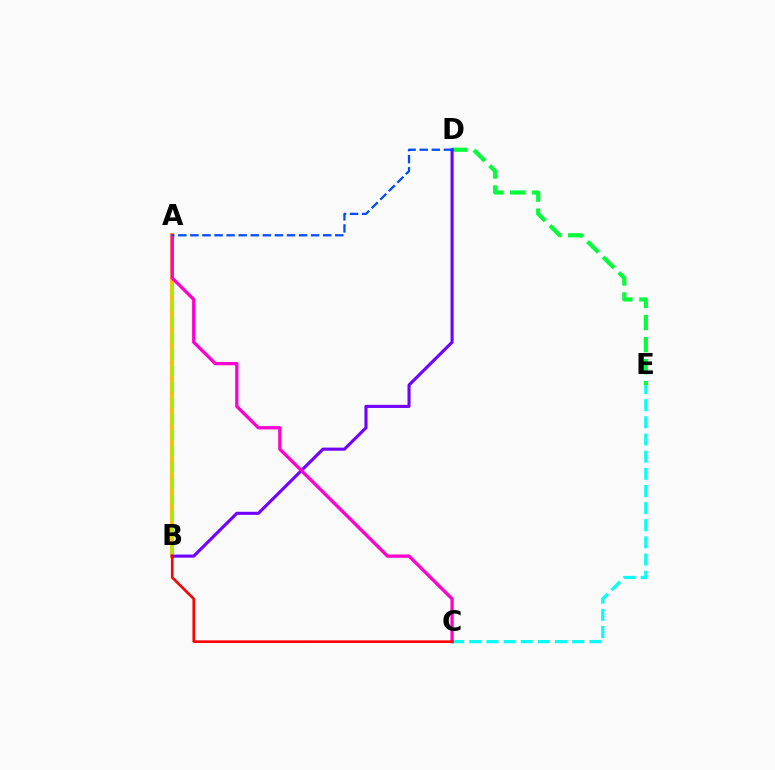{('C', 'E'): [{'color': '#00fff6', 'line_style': 'dashed', 'thickness': 2.33}], ('D', 'E'): [{'color': '#00ff39', 'line_style': 'dashed', 'thickness': 2.99}], ('A', 'B'): [{'color': '#ffbd00', 'line_style': 'solid', 'thickness': 2.79}, {'color': '#84ff00', 'line_style': 'dashed', 'thickness': 2.2}], ('B', 'D'): [{'color': '#7200ff', 'line_style': 'solid', 'thickness': 2.23}], ('A', 'C'): [{'color': '#ff00cf', 'line_style': 'solid', 'thickness': 2.38}], ('A', 'D'): [{'color': '#004bff', 'line_style': 'dashed', 'thickness': 1.64}], ('B', 'C'): [{'color': '#ff0000', 'line_style': 'solid', 'thickness': 1.89}]}